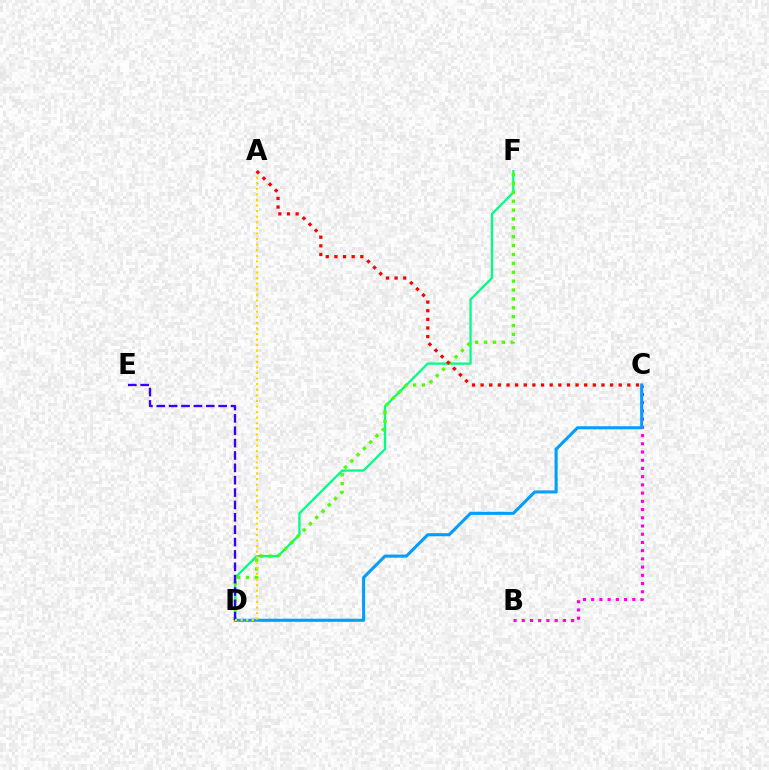{('B', 'C'): [{'color': '#ff00ed', 'line_style': 'dotted', 'thickness': 2.23}], ('D', 'F'): [{'color': '#00ff86', 'line_style': 'solid', 'thickness': 1.65}, {'color': '#4fff00', 'line_style': 'dotted', 'thickness': 2.41}], ('C', 'D'): [{'color': '#009eff', 'line_style': 'solid', 'thickness': 2.21}], ('D', 'E'): [{'color': '#3700ff', 'line_style': 'dashed', 'thickness': 1.68}], ('A', 'D'): [{'color': '#ffd500', 'line_style': 'dotted', 'thickness': 1.52}], ('A', 'C'): [{'color': '#ff0000', 'line_style': 'dotted', 'thickness': 2.35}]}